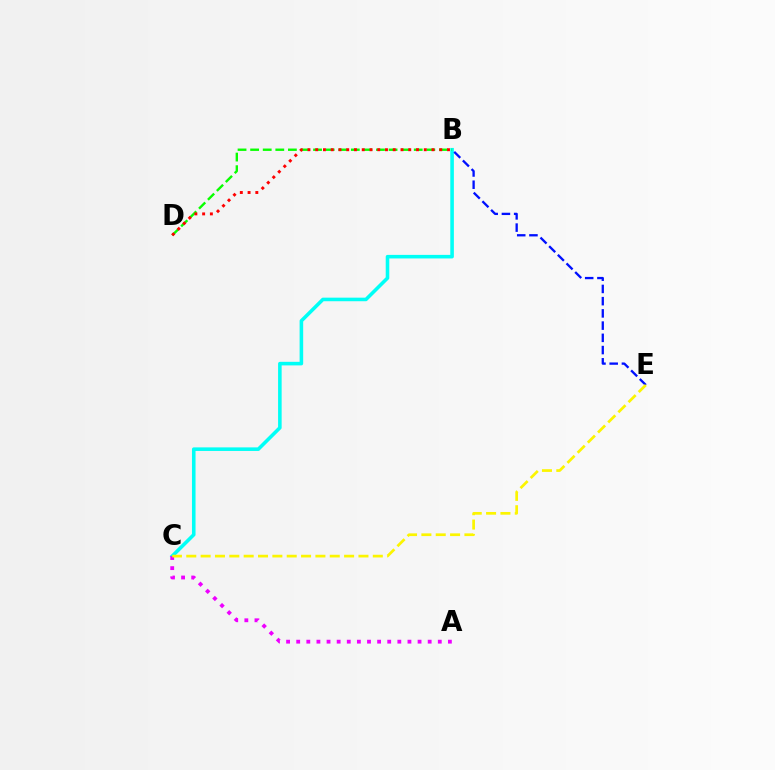{('B', 'C'): [{'color': '#00fff6', 'line_style': 'solid', 'thickness': 2.57}], ('A', 'C'): [{'color': '#ee00ff', 'line_style': 'dotted', 'thickness': 2.75}], ('B', 'D'): [{'color': '#08ff00', 'line_style': 'dashed', 'thickness': 1.71}, {'color': '#ff0000', 'line_style': 'dotted', 'thickness': 2.11}], ('B', 'E'): [{'color': '#0010ff', 'line_style': 'dashed', 'thickness': 1.66}], ('C', 'E'): [{'color': '#fcf500', 'line_style': 'dashed', 'thickness': 1.95}]}